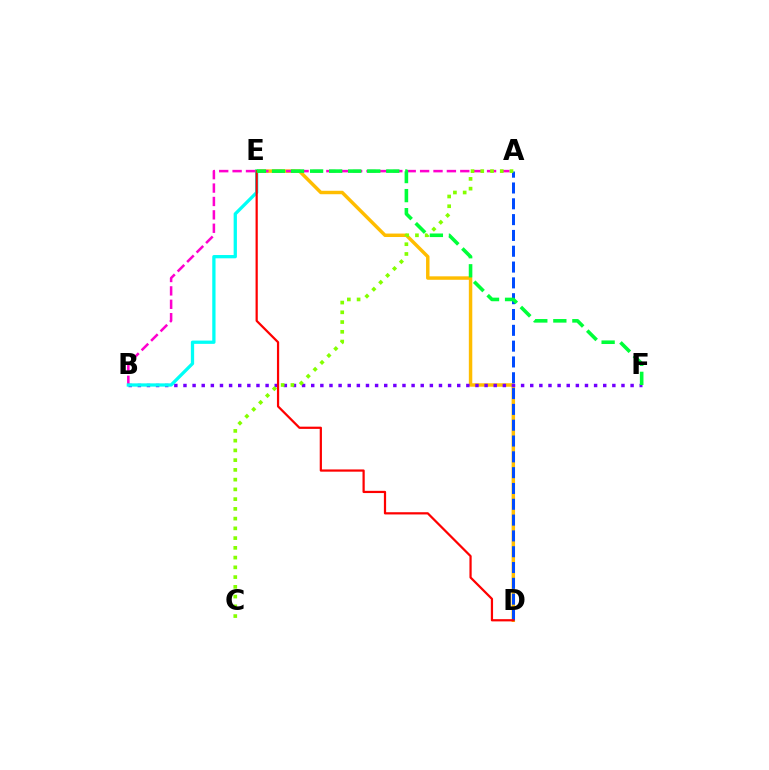{('D', 'E'): [{'color': '#ffbd00', 'line_style': 'solid', 'thickness': 2.49}, {'color': '#ff0000', 'line_style': 'solid', 'thickness': 1.6}], ('A', 'B'): [{'color': '#ff00cf', 'line_style': 'dashed', 'thickness': 1.82}], ('B', 'F'): [{'color': '#7200ff', 'line_style': 'dotted', 'thickness': 2.48}], ('B', 'E'): [{'color': '#00fff6', 'line_style': 'solid', 'thickness': 2.36}], ('A', 'D'): [{'color': '#004bff', 'line_style': 'dashed', 'thickness': 2.15}], ('A', 'C'): [{'color': '#84ff00', 'line_style': 'dotted', 'thickness': 2.65}], ('E', 'F'): [{'color': '#00ff39', 'line_style': 'dashed', 'thickness': 2.59}]}